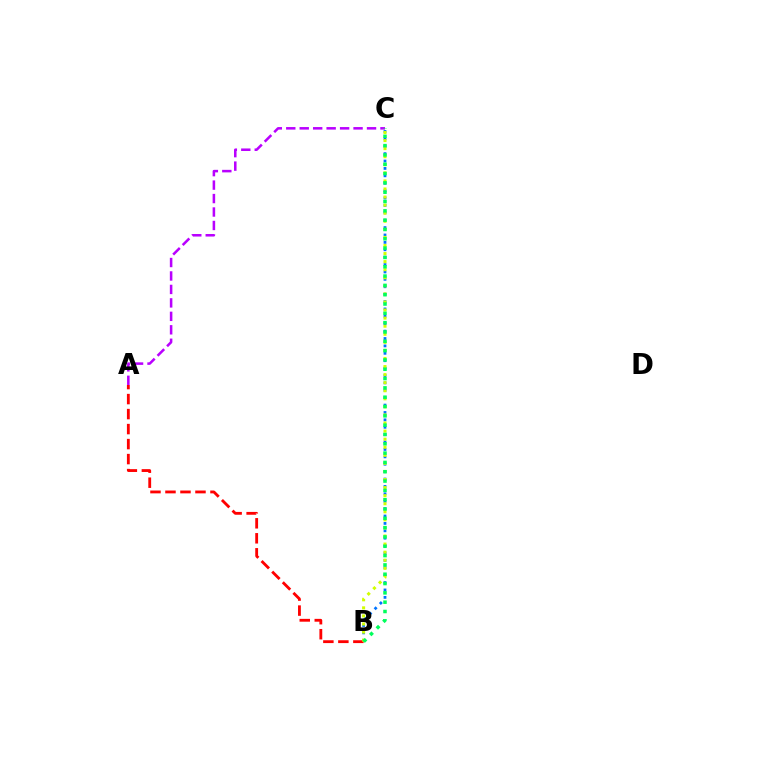{('B', 'C'): [{'color': '#0074ff', 'line_style': 'dotted', 'thickness': 2.01}, {'color': '#d1ff00', 'line_style': 'dotted', 'thickness': 2.19}, {'color': '#00ff5c', 'line_style': 'dotted', 'thickness': 2.53}], ('A', 'B'): [{'color': '#ff0000', 'line_style': 'dashed', 'thickness': 2.04}], ('A', 'C'): [{'color': '#b900ff', 'line_style': 'dashed', 'thickness': 1.83}]}